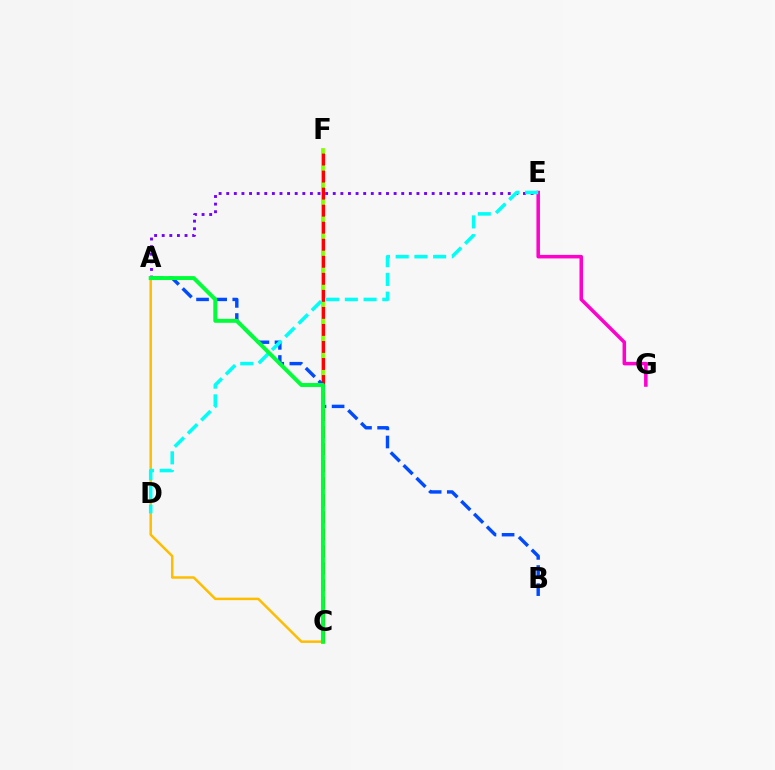{('A', 'C'): [{'color': '#ffbd00', 'line_style': 'solid', 'thickness': 1.79}, {'color': '#00ff39', 'line_style': 'solid', 'thickness': 2.84}], ('C', 'F'): [{'color': '#84ff00', 'line_style': 'solid', 'thickness': 2.73}, {'color': '#ff0000', 'line_style': 'dashed', 'thickness': 2.31}], ('A', 'E'): [{'color': '#7200ff', 'line_style': 'dotted', 'thickness': 2.07}], ('A', 'B'): [{'color': '#004bff', 'line_style': 'dashed', 'thickness': 2.46}], ('E', 'G'): [{'color': '#ff00cf', 'line_style': 'solid', 'thickness': 2.53}], ('D', 'E'): [{'color': '#00fff6', 'line_style': 'dashed', 'thickness': 2.54}]}